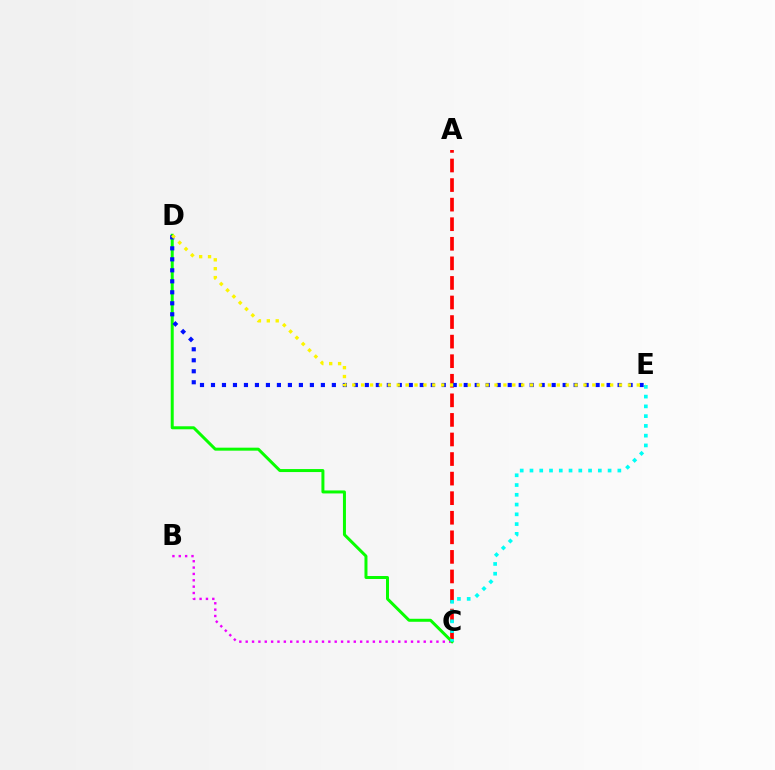{('A', 'C'): [{'color': '#ff0000', 'line_style': 'dashed', 'thickness': 2.66}], ('B', 'C'): [{'color': '#ee00ff', 'line_style': 'dotted', 'thickness': 1.73}], ('C', 'D'): [{'color': '#08ff00', 'line_style': 'solid', 'thickness': 2.15}], ('D', 'E'): [{'color': '#0010ff', 'line_style': 'dotted', 'thickness': 2.99}, {'color': '#fcf500', 'line_style': 'dotted', 'thickness': 2.42}], ('C', 'E'): [{'color': '#00fff6', 'line_style': 'dotted', 'thickness': 2.65}]}